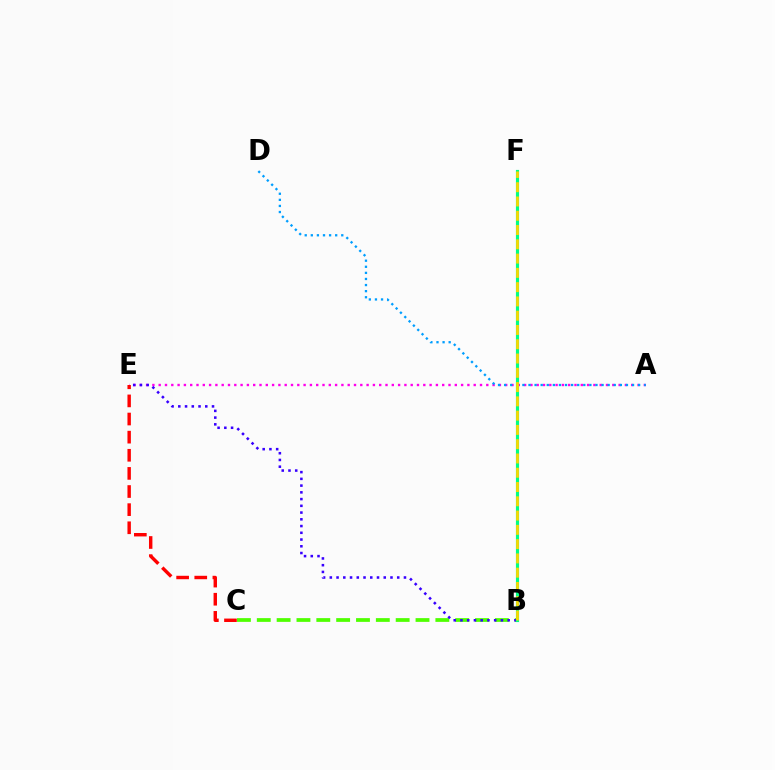{('B', 'C'): [{'color': '#4fff00', 'line_style': 'dashed', 'thickness': 2.7}], ('A', 'E'): [{'color': '#ff00ed', 'line_style': 'dotted', 'thickness': 1.71}], ('A', 'D'): [{'color': '#009eff', 'line_style': 'dotted', 'thickness': 1.65}], ('B', 'E'): [{'color': '#3700ff', 'line_style': 'dotted', 'thickness': 1.83}], ('C', 'E'): [{'color': '#ff0000', 'line_style': 'dashed', 'thickness': 2.46}], ('B', 'F'): [{'color': '#00ff86', 'line_style': 'solid', 'thickness': 2.27}, {'color': '#ffd500', 'line_style': 'dashed', 'thickness': 1.94}]}